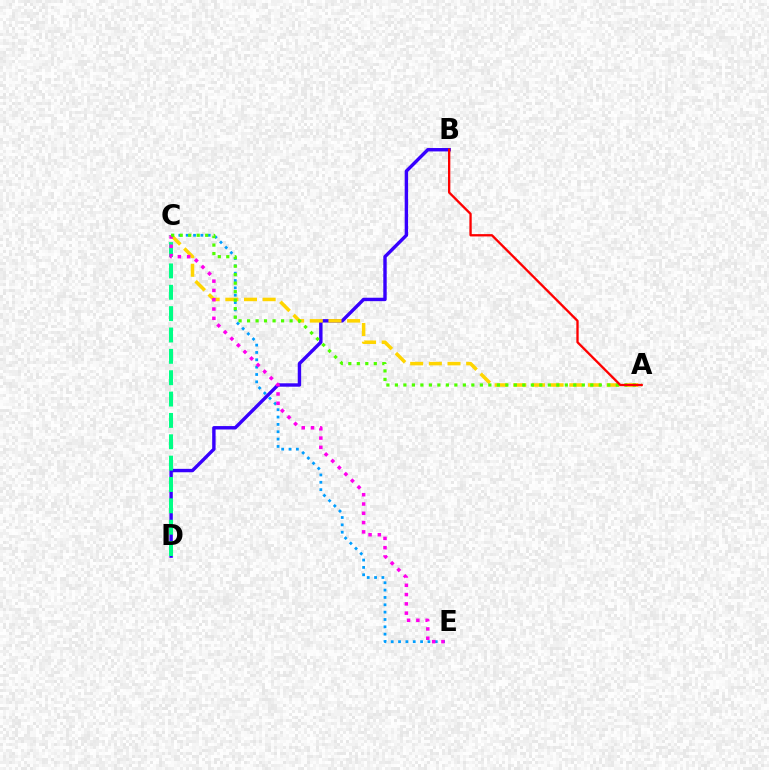{('C', 'E'): [{'color': '#009eff', 'line_style': 'dotted', 'thickness': 2.0}, {'color': '#ff00ed', 'line_style': 'dotted', 'thickness': 2.53}], ('B', 'D'): [{'color': '#3700ff', 'line_style': 'solid', 'thickness': 2.45}], ('A', 'C'): [{'color': '#ffd500', 'line_style': 'dashed', 'thickness': 2.54}, {'color': '#4fff00', 'line_style': 'dotted', 'thickness': 2.31}], ('C', 'D'): [{'color': '#00ff86', 'line_style': 'dashed', 'thickness': 2.9}], ('A', 'B'): [{'color': '#ff0000', 'line_style': 'solid', 'thickness': 1.67}]}